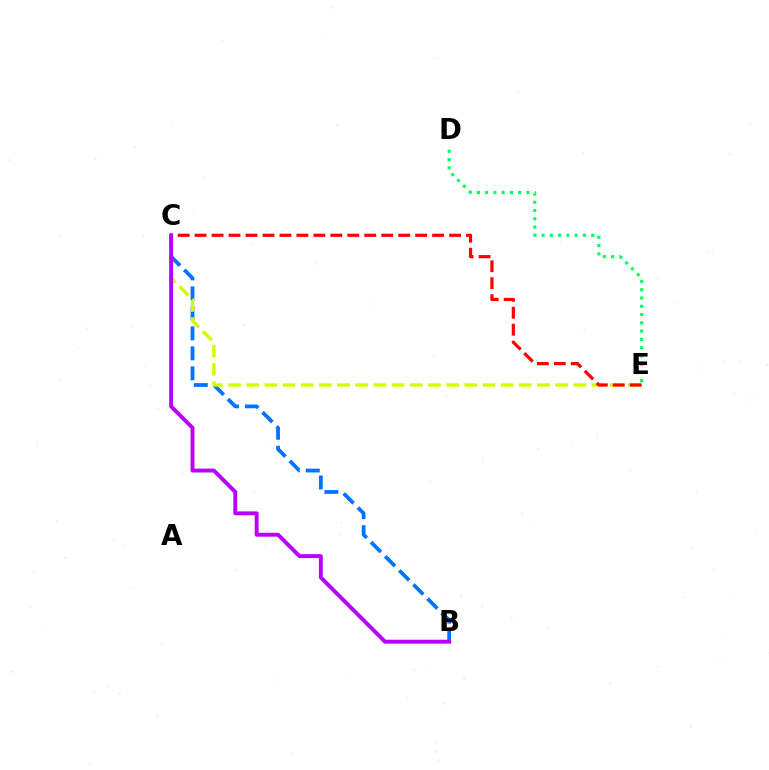{('B', 'C'): [{'color': '#0074ff', 'line_style': 'dashed', 'thickness': 2.72}, {'color': '#b900ff', 'line_style': 'solid', 'thickness': 2.81}], ('D', 'E'): [{'color': '#00ff5c', 'line_style': 'dotted', 'thickness': 2.25}], ('C', 'E'): [{'color': '#d1ff00', 'line_style': 'dashed', 'thickness': 2.47}, {'color': '#ff0000', 'line_style': 'dashed', 'thickness': 2.3}]}